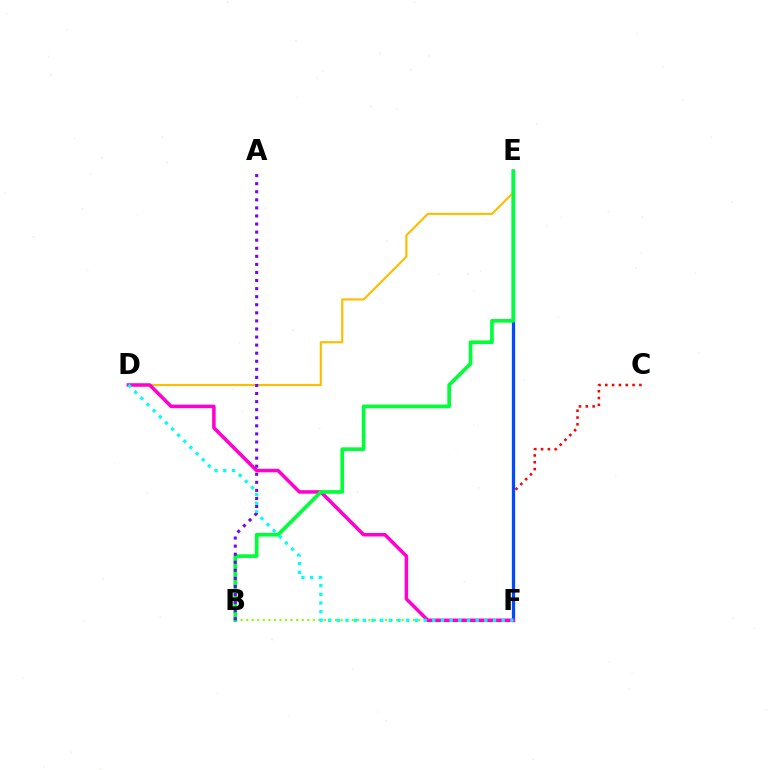{('C', 'F'): [{'color': '#ff0000', 'line_style': 'dotted', 'thickness': 1.85}], ('E', 'F'): [{'color': '#004bff', 'line_style': 'solid', 'thickness': 2.34}], ('D', 'E'): [{'color': '#ffbd00', 'line_style': 'solid', 'thickness': 1.54}], ('B', 'F'): [{'color': '#84ff00', 'line_style': 'dotted', 'thickness': 1.51}], ('D', 'F'): [{'color': '#ff00cf', 'line_style': 'solid', 'thickness': 2.54}, {'color': '#00fff6', 'line_style': 'dotted', 'thickness': 2.36}], ('B', 'E'): [{'color': '#00ff39', 'line_style': 'solid', 'thickness': 2.65}], ('A', 'B'): [{'color': '#7200ff', 'line_style': 'dotted', 'thickness': 2.19}]}